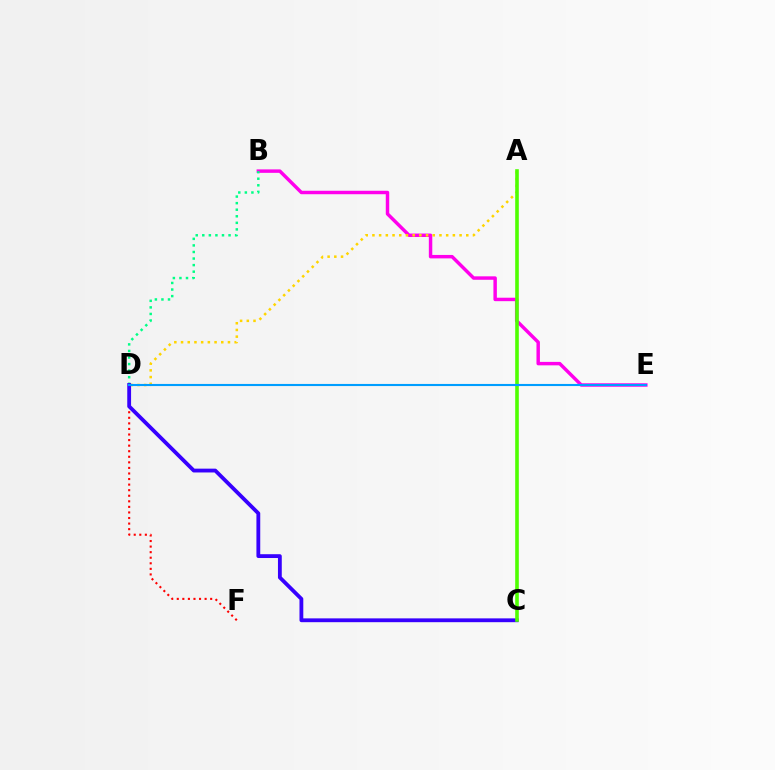{('B', 'E'): [{'color': '#ff00ed', 'line_style': 'solid', 'thickness': 2.48}], ('A', 'D'): [{'color': '#ffd500', 'line_style': 'dotted', 'thickness': 1.82}], ('B', 'D'): [{'color': '#00ff86', 'line_style': 'dotted', 'thickness': 1.78}], ('D', 'F'): [{'color': '#ff0000', 'line_style': 'dotted', 'thickness': 1.51}], ('C', 'D'): [{'color': '#3700ff', 'line_style': 'solid', 'thickness': 2.75}], ('A', 'C'): [{'color': '#4fff00', 'line_style': 'solid', 'thickness': 2.6}], ('D', 'E'): [{'color': '#009eff', 'line_style': 'solid', 'thickness': 1.52}]}